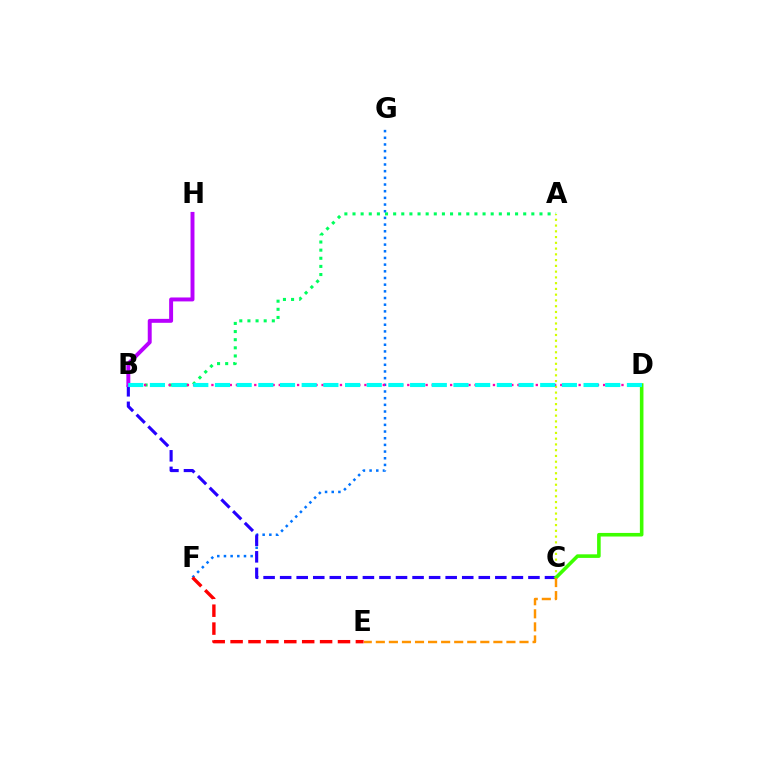{('A', 'B'): [{'color': '#00ff5c', 'line_style': 'dotted', 'thickness': 2.21}], ('A', 'C'): [{'color': '#d1ff00', 'line_style': 'dotted', 'thickness': 1.56}], ('F', 'G'): [{'color': '#0074ff', 'line_style': 'dotted', 'thickness': 1.81}], ('B', 'C'): [{'color': '#2500ff', 'line_style': 'dashed', 'thickness': 2.25}], ('B', 'D'): [{'color': '#ff00ac', 'line_style': 'dotted', 'thickness': 1.66}, {'color': '#00fff6', 'line_style': 'dashed', 'thickness': 2.95}], ('B', 'H'): [{'color': '#b900ff', 'line_style': 'solid', 'thickness': 2.84}], ('E', 'F'): [{'color': '#ff0000', 'line_style': 'dashed', 'thickness': 2.43}], ('C', 'D'): [{'color': '#3dff00', 'line_style': 'solid', 'thickness': 2.58}], ('C', 'E'): [{'color': '#ff9400', 'line_style': 'dashed', 'thickness': 1.77}]}